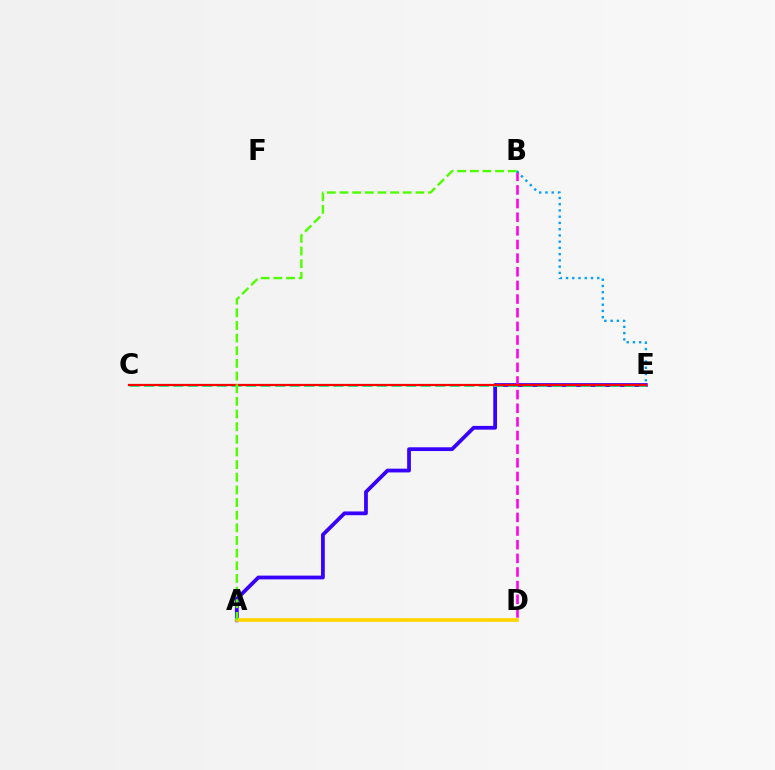{('A', 'E'): [{'color': '#3700ff', 'line_style': 'solid', 'thickness': 2.71}], ('C', 'E'): [{'color': '#00ff86', 'line_style': 'dashed', 'thickness': 1.98}, {'color': '#ff0000', 'line_style': 'solid', 'thickness': 1.61}], ('B', 'D'): [{'color': '#ff00ed', 'line_style': 'dashed', 'thickness': 1.85}], ('A', 'D'): [{'color': '#ffd500', 'line_style': 'solid', 'thickness': 2.64}], ('B', 'E'): [{'color': '#009eff', 'line_style': 'dotted', 'thickness': 1.7}], ('A', 'B'): [{'color': '#4fff00', 'line_style': 'dashed', 'thickness': 1.72}]}